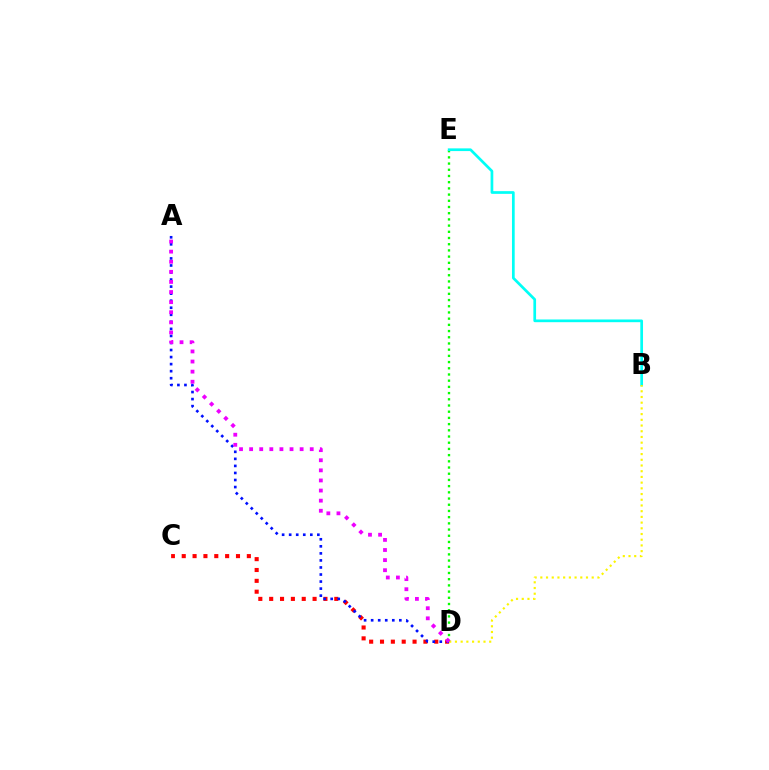{('D', 'E'): [{'color': '#08ff00', 'line_style': 'dotted', 'thickness': 1.69}], ('B', 'E'): [{'color': '#00fff6', 'line_style': 'solid', 'thickness': 1.95}], ('C', 'D'): [{'color': '#ff0000', 'line_style': 'dotted', 'thickness': 2.95}], ('A', 'D'): [{'color': '#0010ff', 'line_style': 'dotted', 'thickness': 1.91}, {'color': '#ee00ff', 'line_style': 'dotted', 'thickness': 2.74}], ('B', 'D'): [{'color': '#fcf500', 'line_style': 'dotted', 'thickness': 1.55}]}